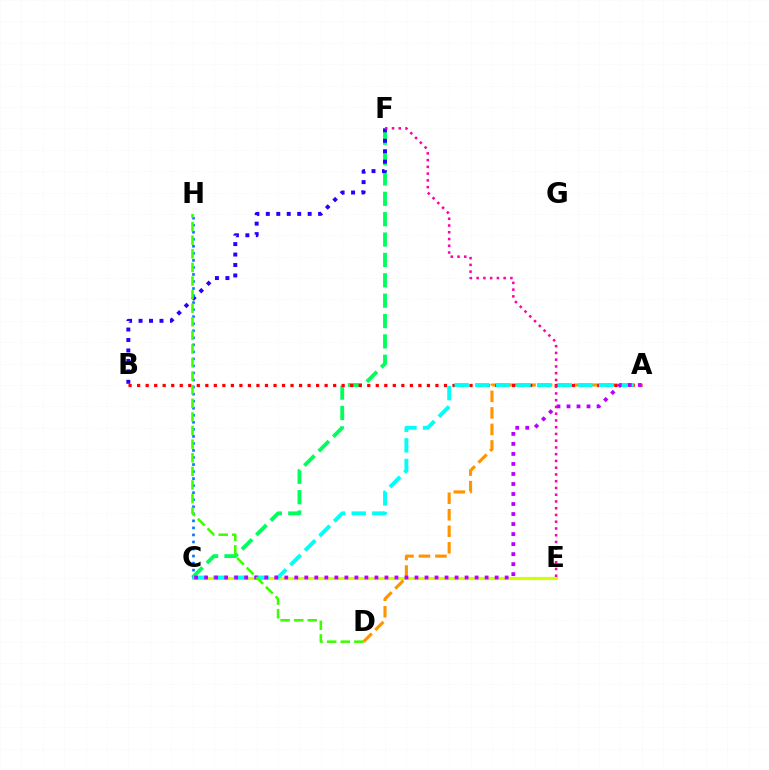{('C', 'F'): [{'color': '#00ff5c', 'line_style': 'dashed', 'thickness': 2.77}], ('C', 'E'): [{'color': '#d1ff00', 'line_style': 'solid', 'thickness': 2.29}], ('B', 'F'): [{'color': '#2500ff', 'line_style': 'dotted', 'thickness': 2.84}], ('A', 'D'): [{'color': '#ff9400', 'line_style': 'dashed', 'thickness': 2.24}], ('A', 'B'): [{'color': '#ff0000', 'line_style': 'dotted', 'thickness': 2.32}], ('C', 'H'): [{'color': '#0074ff', 'line_style': 'dotted', 'thickness': 1.91}], ('A', 'C'): [{'color': '#00fff6', 'line_style': 'dashed', 'thickness': 2.8}, {'color': '#b900ff', 'line_style': 'dotted', 'thickness': 2.72}], ('E', 'F'): [{'color': '#ff00ac', 'line_style': 'dotted', 'thickness': 1.83}], ('D', 'H'): [{'color': '#3dff00', 'line_style': 'dashed', 'thickness': 1.85}]}